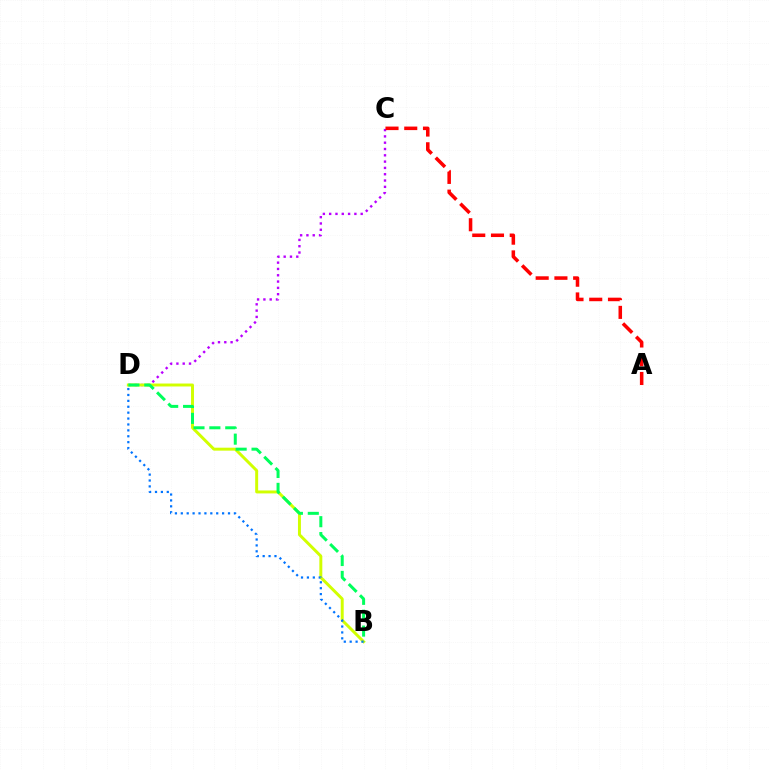{('C', 'D'): [{'color': '#b900ff', 'line_style': 'dotted', 'thickness': 1.71}], ('B', 'D'): [{'color': '#d1ff00', 'line_style': 'solid', 'thickness': 2.13}, {'color': '#0074ff', 'line_style': 'dotted', 'thickness': 1.6}, {'color': '#00ff5c', 'line_style': 'dashed', 'thickness': 2.16}], ('A', 'C'): [{'color': '#ff0000', 'line_style': 'dashed', 'thickness': 2.55}]}